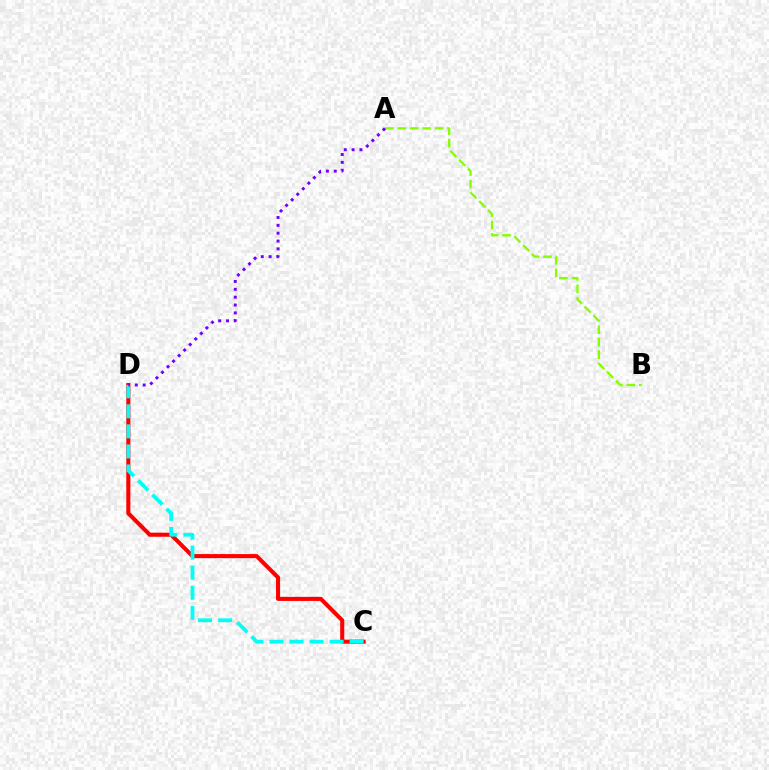{('A', 'B'): [{'color': '#84ff00', 'line_style': 'dashed', 'thickness': 1.69}], ('C', 'D'): [{'color': '#ff0000', 'line_style': 'solid', 'thickness': 2.93}, {'color': '#00fff6', 'line_style': 'dashed', 'thickness': 2.72}], ('A', 'D'): [{'color': '#7200ff', 'line_style': 'dotted', 'thickness': 2.13}]}